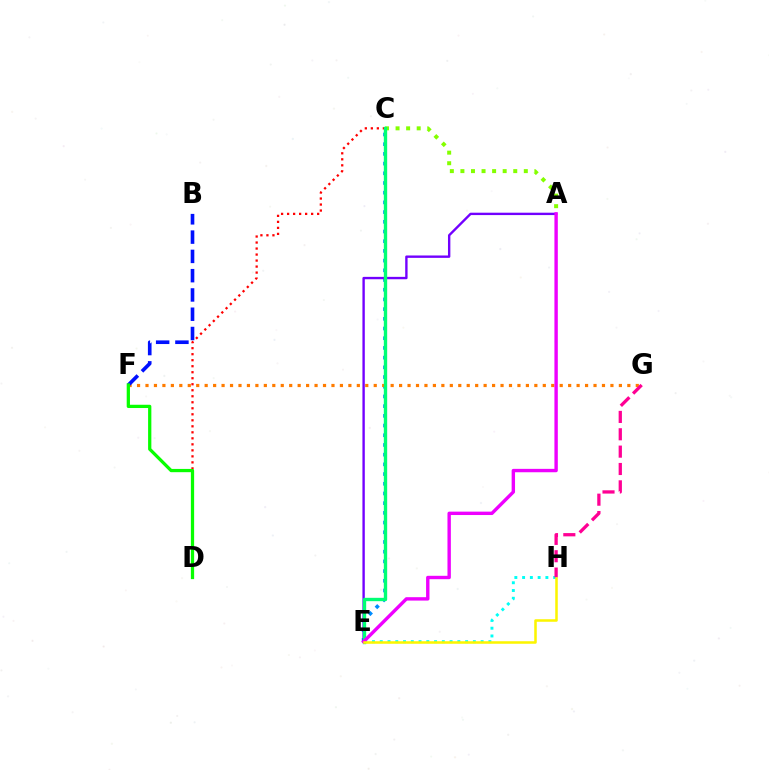{('C', 'D'): [{'color': '#ff0000', 'line_style': 'dotted', 'thickness': 1.63}], ('C', 'E'): [{'color': '#008cff', 'line_style': 'dotted', 'thickness': 2.64}, {'color': '#00ff74', 'line_style': 'solid', 'thickness': 2.42}], ('F', 'G'): [{'color': '#ff7c00', 'line_style': 'dotted', 'thickness': 2.3}], ('B', 'F'): [{'color': '#0010ff', 'line_style': 'dashed', 'thickness': 2.62}], ('D', 'F'): [{'color': '#08ff00', 'line_style': 'solid', 'thickness': 2.35}], ('E', 'H'): [{'color': '#00fff6', 'line_style': 'dotted', 'thickness': 2.11}, {'color': '#fcf500', 'line_style': 'solid', 'thickness': 1.82}], ('A', 'E'): [{'color': '#7200ff', 'line_style': 'solid', 'thickness': 1.71}, {'color': '#ee00ff', 'line_style': 'solid', 'thickness': 2.44}], ('A', 'C'): [{'color': '#84ff00', 'line_style': 'dotted', 'thickness': 2.87}], ('G', 'H'): [{'color': '#ff0094', 'line_style': 'dashed', 'thickness': 2.36}]}